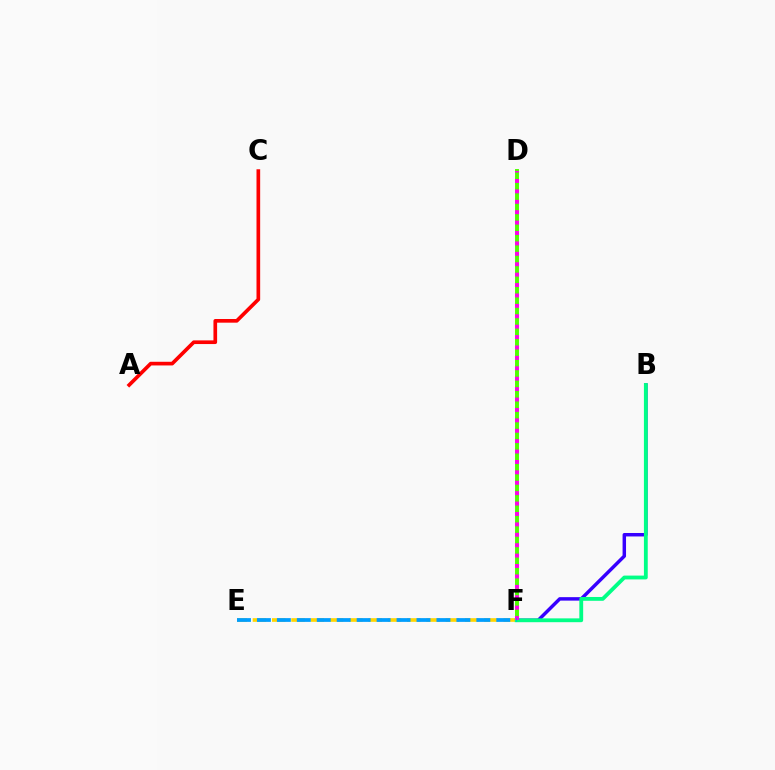{('B', 'F'): [{'color': '#3700ff', 'line_style': 'solid', 'thickness': 2.49}, {'color': '#00ff86', 'line_style': 'solid', 'thickness': 2.75}], ('A', 'C'): [{'color': '#ff0000', 'line_style': 'solid', 'thickness': 2.64}], ('D', 'F'): [{'color': '#4fff00', 'line_style': 'solid', 'thickness': 2.83}, {'color': '#ff00ed', 'line_style': 'dotted', 'thickness': 2.83}], ('E', 'F'): [{'color': '#ffd500', 'line_style': 'dashed', 'thickness': 2.62}, {'color': '#009eff', 'line_style': 'dashed', 'thickness': 2.71}]}